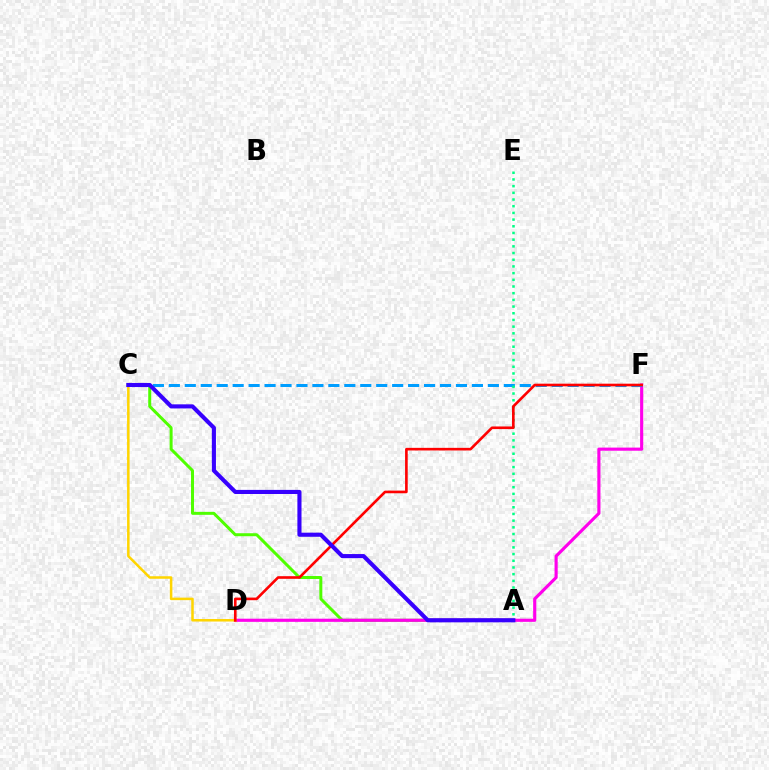{('A', 'C'): [{'color': '#4fff00', 'line_style': 'solid', 'thickness': 2.15}, {'color': '#3700ff', 'line_style': 'solid', 'thickness': 2.96}], ('D', 'F'): [{'color': '#ff00ed', 'line_style': 'solid', 'thickness': 2.26}, {'color': '#ff0000', 'line_style': 'solid', 'thickness': 1.9}], ('C', 'F'): [{'color': '#009eff', 'line_style': 'dashed', 'thickness': 2.17}], ('A', 'E'): [{'color': '#00ff86', 'line_style': 'dotted', 'thickness': 1.82}], ('C', 'D'): [{'color': '#ffd500', 'line_style': 'solid', 'thickness': 1.81}]}